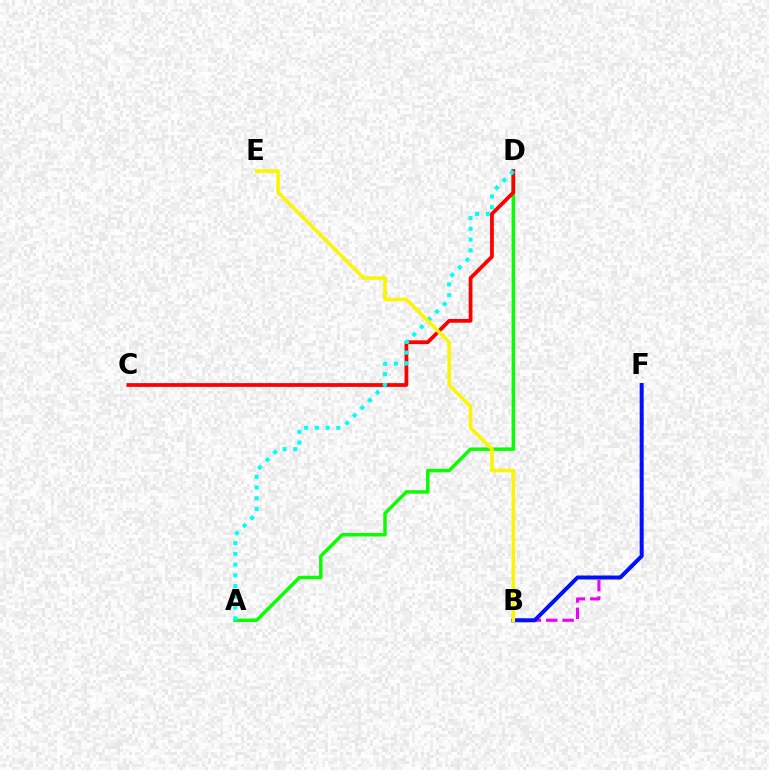{('B', 'F'): [{'color': '#ee00ff', 'line_style': 'dashed', 'thickness': 2.22}, {'color': '#0010ff', 'line_style': 'solid', 'thickness': 2.86}], ('A', 'D'): [{'color': '#08ff00', 'line_style': 'solid', 'thickness': 2.49}, {'color': '#00fff6', 'line_style': 'dotted', 'thickness': 2.92}], ('C', 'D'): [{'color': '#ff0000', 'line_style': 'solid', 'thickness': 2.71}], ('B', 'E'): [{'color': '#fcf500', 'line_style': 'solid', 'thickness': 2.56}]}